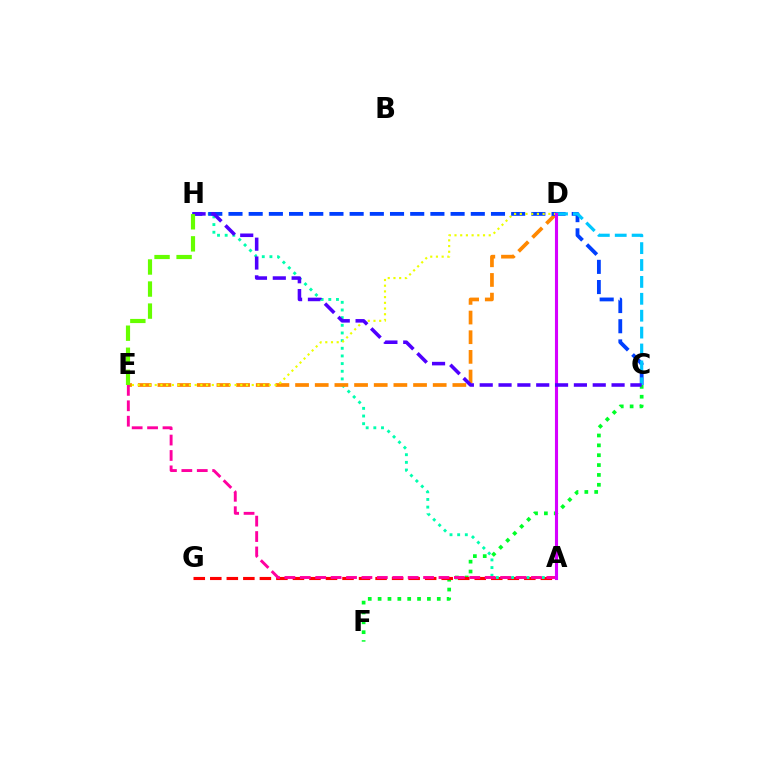{('C', 'F'): [{'color': '#00ff27', 'line_style': 'dotted', 'thickness': 2.68}], ('A', 'G'): [{'color': '#ff0000', 'line_style': 'dashed', 'thickness': 2.25}], ('A', 'H'): [{'color': '#00ffaf', 'line_style': 'dotted', 'thickness': 2.08}], ('D', 'E'): [{'color': '#ff8800', 'line_style': 'dashed', 'thickness': 2.67}, {'color': '#eeff00', 'line_style': 'dotted', 'thickness': 1.55}], ('A', 'E'): [{'color': '#ff00a0', 'line_style': 'dashed', 'thickness': 2.09}], ('C', 'H'): [{'color': '#003fff', 'line_style': 'dashed', 'thickness': 2.74}, {'color': '#4f00ff', 'line_style': 'dashed', 'thickness': 2.56}], ('C', 'D'): [{'color': '#00c7ff', 'line_style': 'dashed', 'thickness': 2.3}], ('A', 'D'): [{'color': '#d600ff', 'line_style': 'solid', 'thickness': 2.23}], ('E', 'H'): [{'color': '#66ff00', 'line_style': 'dashed', 'thickness': 3.0}]}